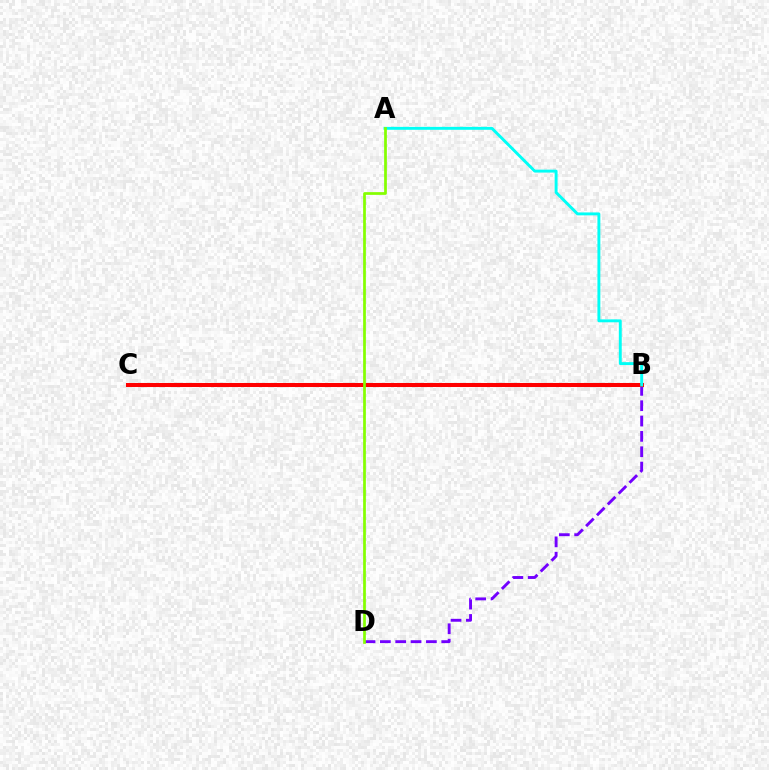{('B', 'D'): [{'color': '#7200ff', 'line_style': 'dashed', 'thickness': 2.08}], ('B', 'C'): [{'color': '#ff0000', 'line_style': 'solid', 'thickness': 2.9}], ('A', 'B'): [{'color': '#00fff6', 'line_style': 'solid', 'thickness': 2.1}], ('A', 'D'): [{'color': '#84ff00', 'line_style': 'solid', 'thickness': 1.96}]}